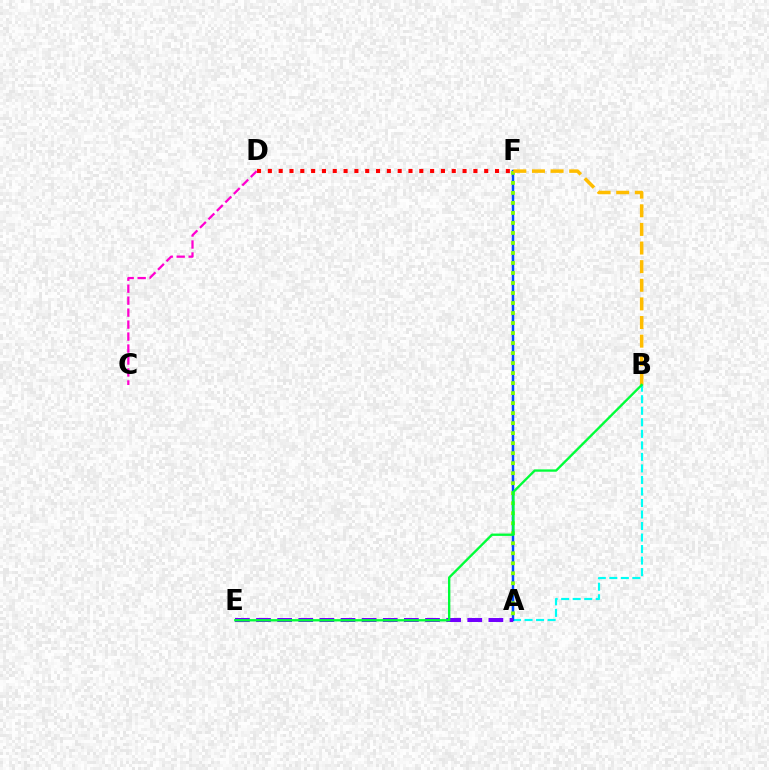{('A', 'B'): [{'color': '#00fff6', 'line_style': 'dashed', 'thickness': 1.57}], ('A', 'F'): [{'color': '#004bff', 'line_style': 'solid', 'thickness': 1.79}, {'color': '#84ff00', 'line_style': 'dotted', 'thickness': 2.72}], ('D', 'F'): [{'color': '#ff0000', 'line_style': 'dotted', 'thickness': 2.94}], ('B', 'F'): [{'color': '#ffbd00', 'line_style': 'dashed', 'thickness': 2.53}], ('A', 'E'): [{'color': '#7200ff', 'line_style': 'dashed', 'thickness': 2.87}], ('C', 'D'): [{'color': '#ff00cf', 'line_style': 'dashed', 'thickness': 1.63}], ('B', 'E'): [{'color': '#00ff39', 'line_style': 'solid', 'thickness': 1.69}]}